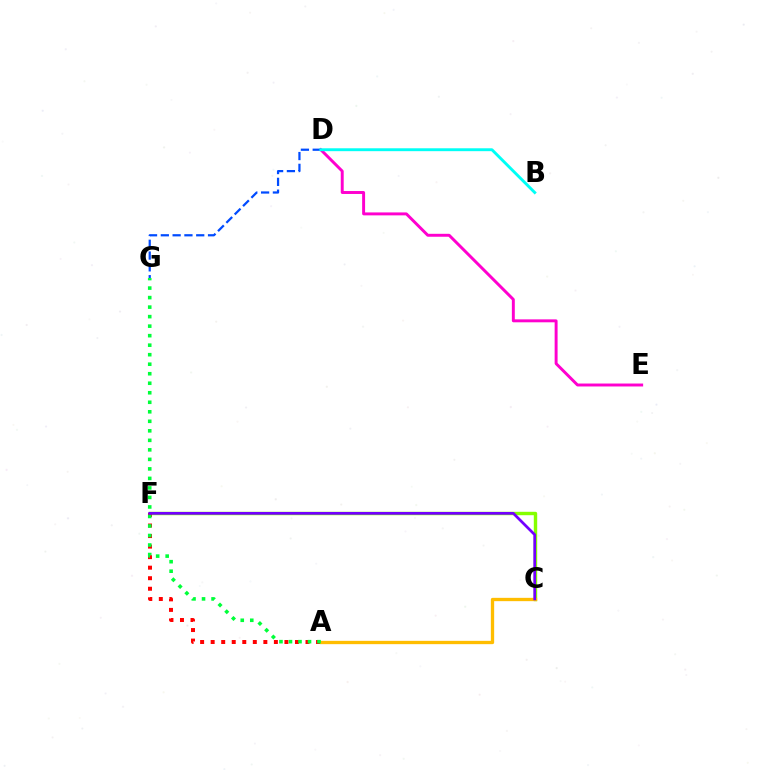{('C', 'F'): [{'color': '#84ff00', 'line_style': 'solid', 'thickness': 2.46}, {'color': '#7200ff', 'line_style': 'solid', 'thickness': 1.97}], ('A', 'F'): [{'color': '#ff0000', 'line_style': 'dotted', 'thickness': 2.86}], ('D', 'E'): [{'color': '#ff00cf', 'line_style': 'solid', 'thickness': 2.12}], ('D', 'G'): [{'color': '#004bff', 'line_style': 'dashed', 'thickness': 1.6}], ('A', 'C'): [{'color': '#ffbd00', 'line_style': 'solid', 'thickness': 2.38}], ('B', 'D'): [{'color': '#00fff6', 'line_style': 'solid', 'thickness': 2.08}], ('A', 'G'): [{'color': '#00ff39', 'line_style': 'dotted', 'thickness': 2.59}]}